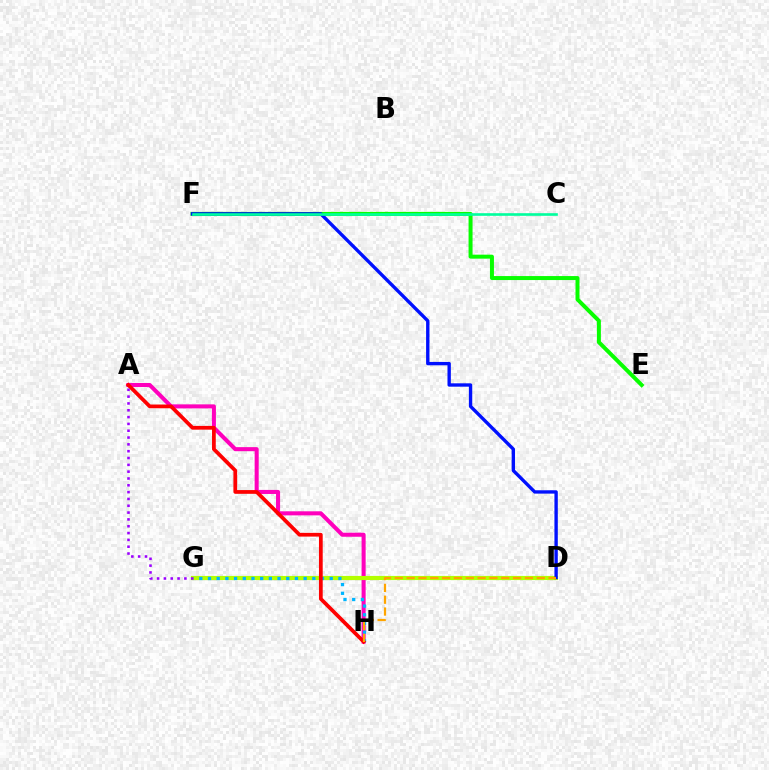{('A', 'H'): [{'color': '#ff00bd', 'line_style': 'solid', 'thickness': 2.92}, {'color': '#ff0000', 'line_style': 'solid', 'thickness': 2.7}], ('D', 'G'): [{'color': '#b3ff00', 'line_style': 'solid', 'thickness': 2.98}], ('G', 'H'): [{'color': '#00b5ff', 'line_style': 'dotted', 'thickness': 2.36}], ('E', 'F'): [{'color': '#08ff00', 'line_style': 'solid', 'thickness': 2.87}], ('D', 'F'): [{'color': '#0010ff', 'line_style': 'solid', 'thickness': 2.42}], ('A', 'G'): [{'color': '#9b00ff', 'line_style': 'dotted', 'thickness': 1.85}], ('D', 'H'): [{'color': '#ffa500', 'line_style': 'dashed', 'thickness': 1.61}], ('C', 'F'): [{'color': '#00ff9d', 'line_style': 'solid', 'thickness': 1.89}]}